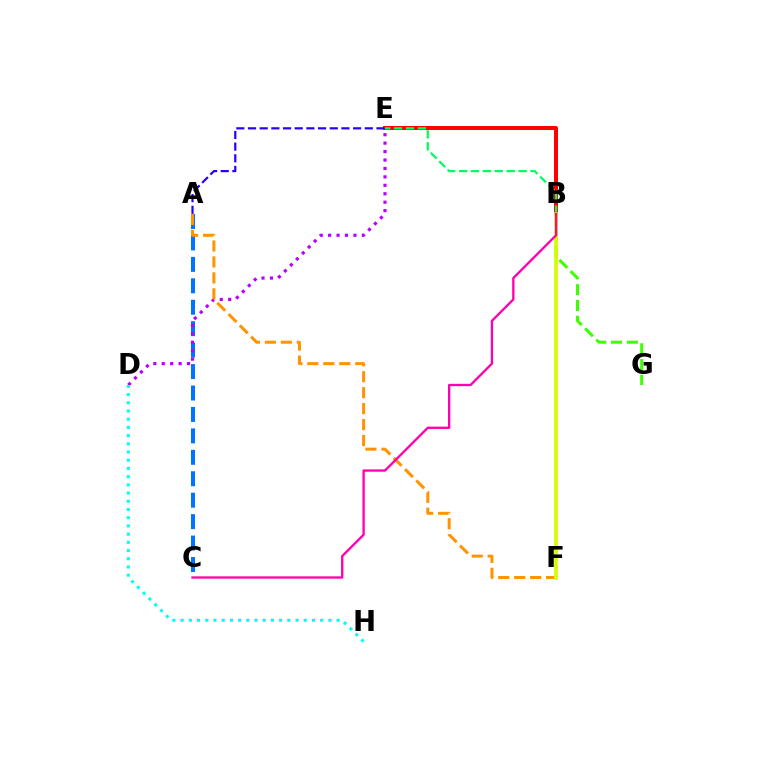{('B', 'E'): [{'color': '#ff0000', 'line_style': 'solid', 'thickness': 2.87}, {'color': '#00ff5c', 'line_style': 'dashed', 'thickness': 1.62}], ('A', 'C'): [{'color': '#0074ff', 'line_style': 'dashed', 'thickness': 2.91}], ('B', 'G'): [{'color': '#3dff00', 'line_style': 'dashed', 'thickness': 2.15}], ('D', 'E'): [{'color': '#b900ff', 'line_style': 'dotted', 'thickness': 2.29}], ('A', 'F'): [{'color': '#ff9400', 'line_style': 'dashed', 'thickness': 2.17}], ('B', 'F'): [{'color': '#d1ff00', 'line_style': 'solid', 'thickness': 2.67}], ('A', 'E'): [{'color': '#2500ff', 'line_style': 'dashed', 'thickness': 1.59}], ('D', 'H'): [{'color': '#00fff6', 'line_style': 'dotted', 'thickness': 2.23}], ('B', 'C'): [{'color': '#ff00ac', 'line_style': 'solid', 'thickness': 1.67}]}